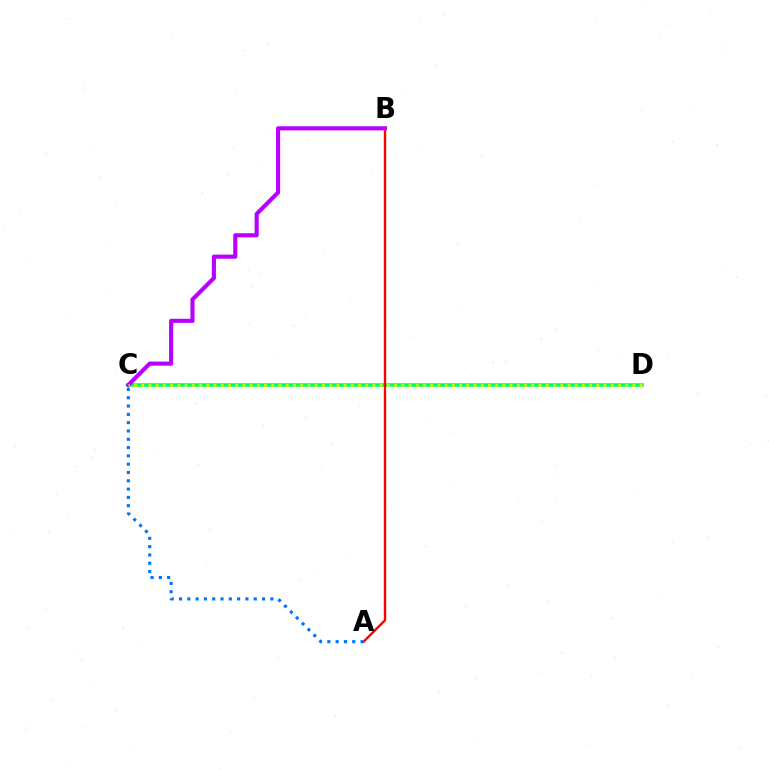{('C', 'D'): [{'color': '#00ff5c', 'line_style': 'solid', 'thickness': 2.58}, {'color': '#d1ff00', 'line_style': 'dotted', 'thickness': 1.96}], ('A', 'B'): [{'color': '#ff0000', 'line_style': 'solid', 'thickness': 1.72}], ('B', 'C'): [{'color': '#b900ff', 'line_style': 'solid', 'thickness': 2.97}], ('A', 'C'): [{'color': '#0074ff', 'line_style': 'dotted', 'thickness': 2.26}]}